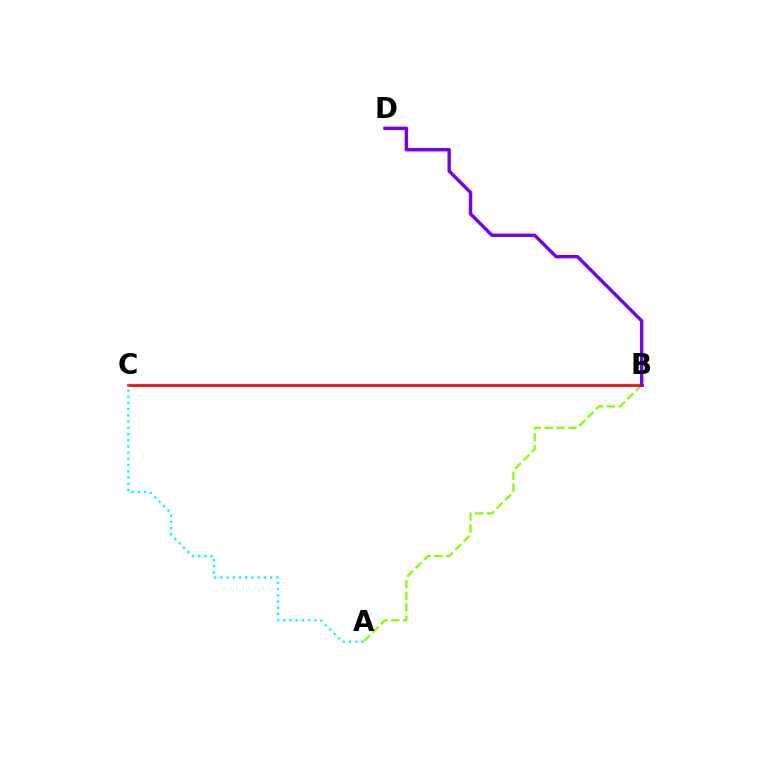{('A', 'B'): [{'color': '#84ff00', 'line_style': 'dashed', 'thickness': 1.61}], ('B', 'C'): [{'color': '#ff0000', 'line_style': 'solid', 'thickness': 1.93}], ('A', 'C'): [{'color': '#00fff6', 'line_style': 'dotted', 'thickness': 1.69}], ('B', 'D'): [{'color': '#7200ff', 'line_style': 'solid', 'thickness': 2.44}]}